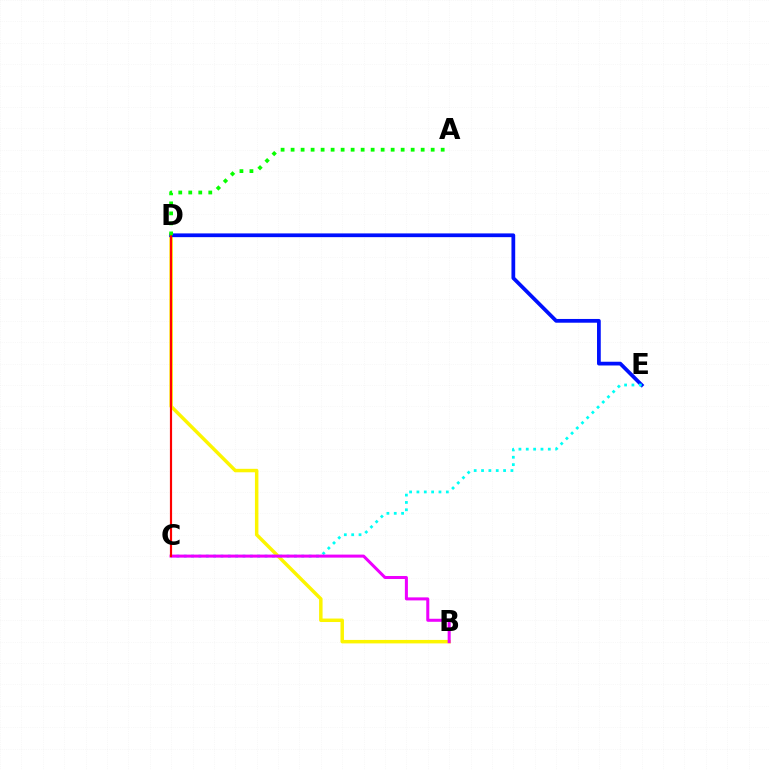{('B', 'D'): [{'color': '#fcf500', 'line_style': 'solid', 'thickness': 2.5}], ('D', 'E'): [{'color': '#0010ff', 'line_style': 'solid', 'thickness': 2.7}], ('C', 'E'): [{'color': '#00fff6', 'line_style': 'dotted', 'thickness': 2.0}], ('B', 'C'): [{'color': '#ee00ff', 'line_style': 'solid', 'thickness': 2.18}], ('C', 'D'): [{'color': '#ff0000', 'line_style': 'solid', 'thickness': 1.57}], ('A', 'D'): [{'color': '#08ff00', 'line_style': 'dotted', 'thickness': 2.72}]}